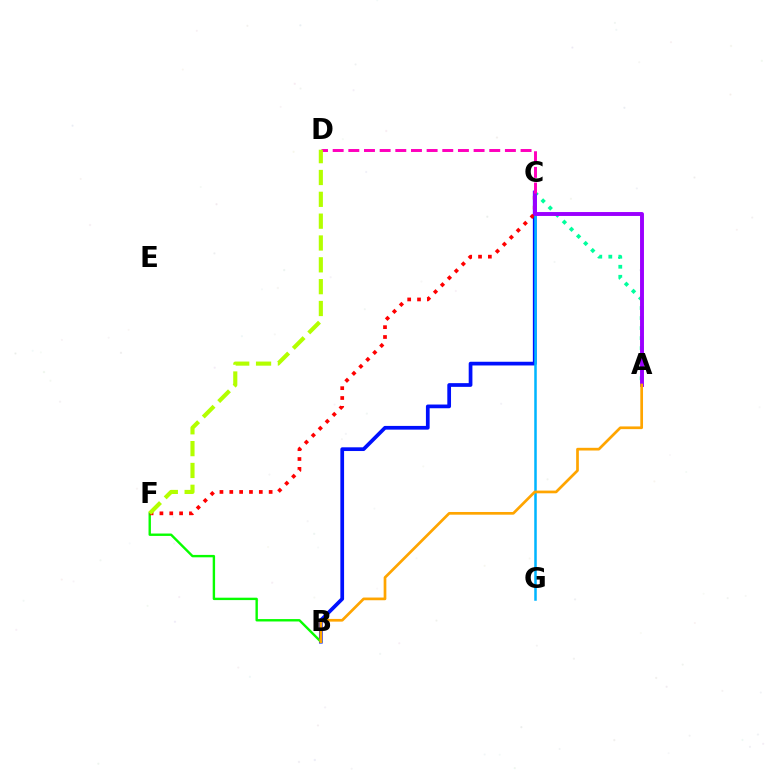{('B', 'C'): [{'color': '#0010ff', 'line_style': 'solid', 'thickness': 2.68}], ('B', 'F'): [{'color': '#08ff00', 'line_style': 'solid', 'thickness': 1.72}], ('C', 'F'): [{'color': '#ff0000', 'line_style': 'dotted', 'thickness': 2.67}], ('A', 'C'): [{'color': '#00ff9d', 'line_style': 'dotted', 'thickness': 2.72}, {'color': '#9b00ff', 'line_style': 'solid', 'thickness': 2.82}], ('C', 'G'): [{'color': '#00b5ff', 'line_style': 'solid', 'thickness': 1.81}], ('A', 'B'): [{'color': '#ffa500', 'line_style': 'solid', 'thickness': 1.95}], ('C', 'D'): [{'color': '#ff00bd', 'line_style': 'dashed', 'thickness': 2.13}], ('D', 'F'): [{'color': '#b3ff00', 'line_style': 'dashed', 'thickness': 2.97}]}